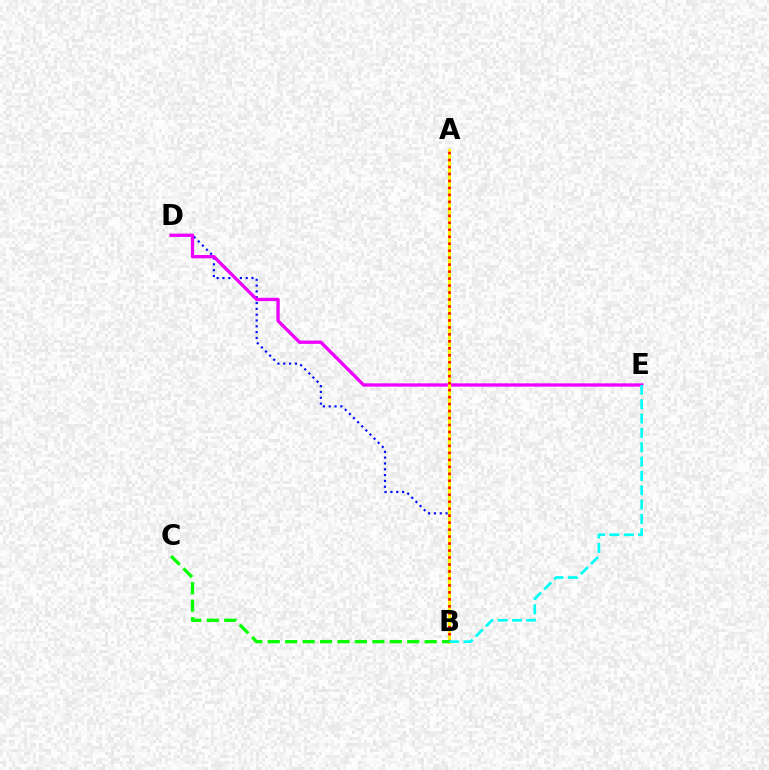{('B', 'D'): [{'color': '#0010ff', 'line_style': 'dotted', 'thickness': 1.58}], ('D', 'E'): [{'color': '#ee00ff', 'line_style': 'solid', 'thickness': 2.39}], ('A', 'B'): [{'color': '#fcf500', 'line_style': 'solid', 'thickness': 2.29}, {'color': '#ff0000', 'line_style': 'dotted', 'thickness': 1.89}], ('B', 'C'): [{'color': '#08ff00', 'line_style': 'dashed', 'thickness': 2.37}], ('B', 'E'): [{'color': '#00fff6', 'line_style': 'dashed', 'thickness': 1.95}]}